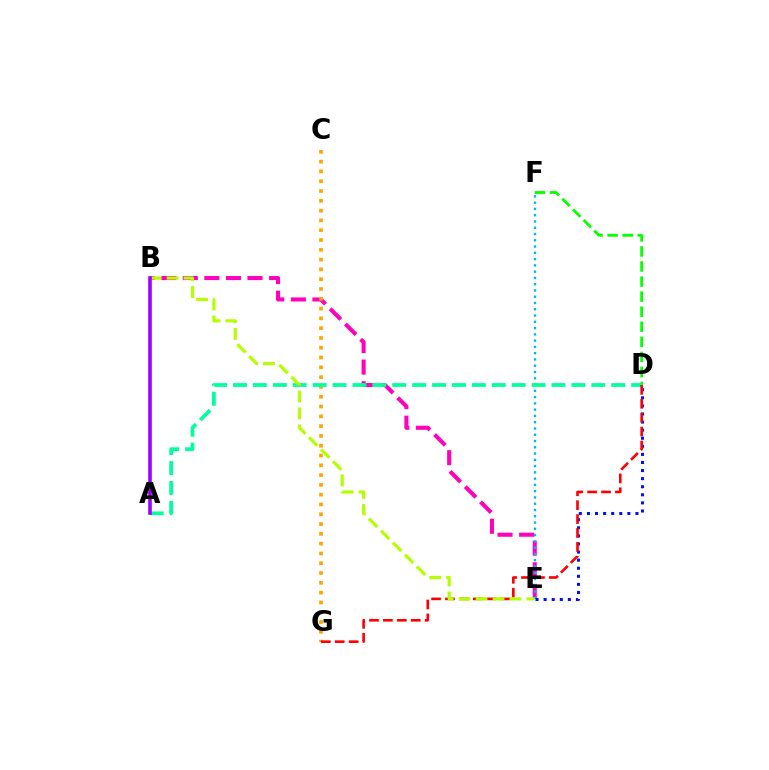{('B', 'E'): [{'color': '#ff00bd', 'line_style': 'dashed', 'thickness': 2.93}, {'color': '#b3ff00', 'line_style': 'dashed', 'thickness': 2.3}], ('E', 'F'): [{'color': '#00b5ff', 'line_style': 'dotted', 'thickness': 1.7}], ('C', 'G'): [{'color': '#ffa500', 'line_style': 'dotted', 'thickness': 2.66}], ('D', 'F'): [{'color': '#08ff00', 'line_style': 'dashed', 'thickness': 2.05}], ('D', 'E'): [{'color': '#0010ff', 'line_style': 'dotted', 'thickness': 2.2}], ('A', 'D'): [{'color': '#00ff9d', 'line_style': 'dashed', 'thickness': 2.7}], ('D', 'G'): [{'color': '#ff0000', 'line_style': 'dashed', 'thickness': 1.89}], ('A', 'B'): [{'color': '#9b00ff', 'line_style': 'solid', 'thickness': 2.58}]}